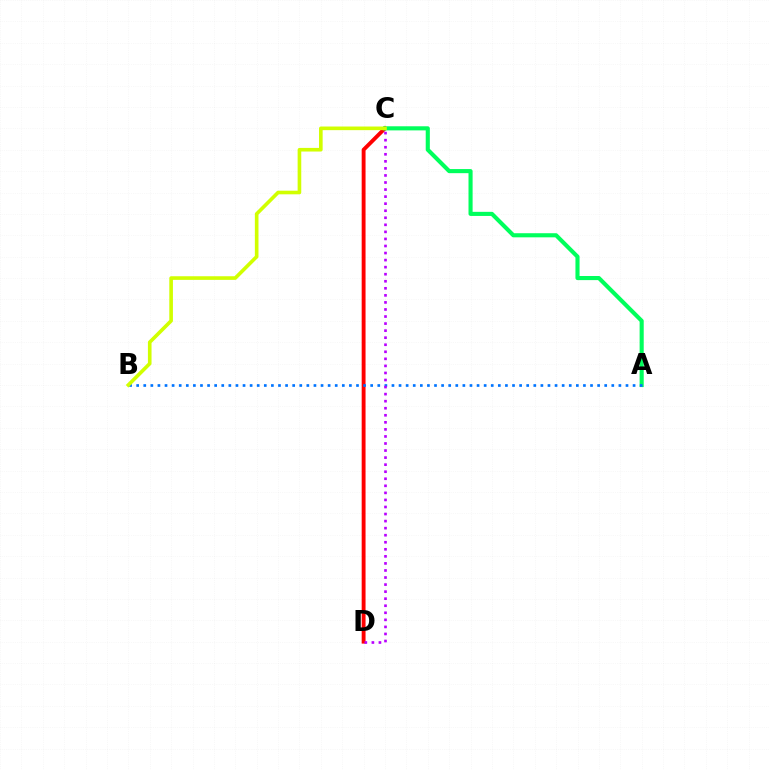{('C', 'D'): [{'color': '#ff0000', 'line_style': 'solid', 'thickness': 2.79}, {'color': '#b900ff', 'line_style': 'dotted', 'thickness': 1.92}], ('A', 'C'): [{'color': '#00ff5c', 'line_style': 'solid', 'thickness': 2.96}], ('A', 'B'): [{'color': '#0074ff', 'line_style': 'dotted', 'thickness': 1.93}], ('B', 'C'): [{'color': '#d1ff00', 'line_style': 'solid', 'thickness': 2.61}]}